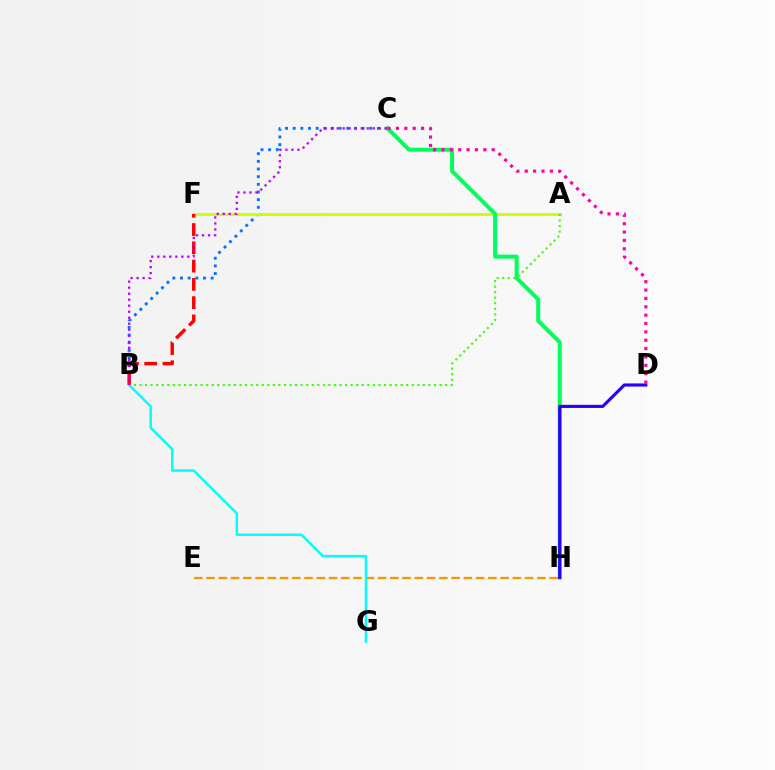{('B', 'C'): [{'color': '#0074ff', 'line_style': 'dotted', 'thickness': 2.08}, {'color': '#b900ff', 'line_style': 'dotted', 'thickness': 1.63}], ('A', 'F'): [{'color': '#d1ff00', 'line_style': 'solid', 'thickness': 2.19}], ('E', 'H'): [{'color': '#ff9400', 'line_style': 'dashed', 'thickness': 1.66}], ('B', 'G'): [{'color': '#00fff6', 'line_style': 'solid', 'thickness': 1.76}], ('B', 'F'): [{'color': '#ff0000', 'line_style': 'dashed', 'thickness': 2.48}], ('C', 'H'): [{'color': '#00ff5c', 'line_style': 'solid', 'thickness': 2.9}], ('D', 'H'): [{'color': '#2500ff', 'line_style': 'solid', 'thickness': 2.24}], ('A', 'B'): [{'color': '#3dff00', 'line_style': 'dotted', 'thickness': 1.51}], ('C', 'D'): [{'color': '#ff00ac', 'line_style': 'dotted', 'thickness': 2.27}]}